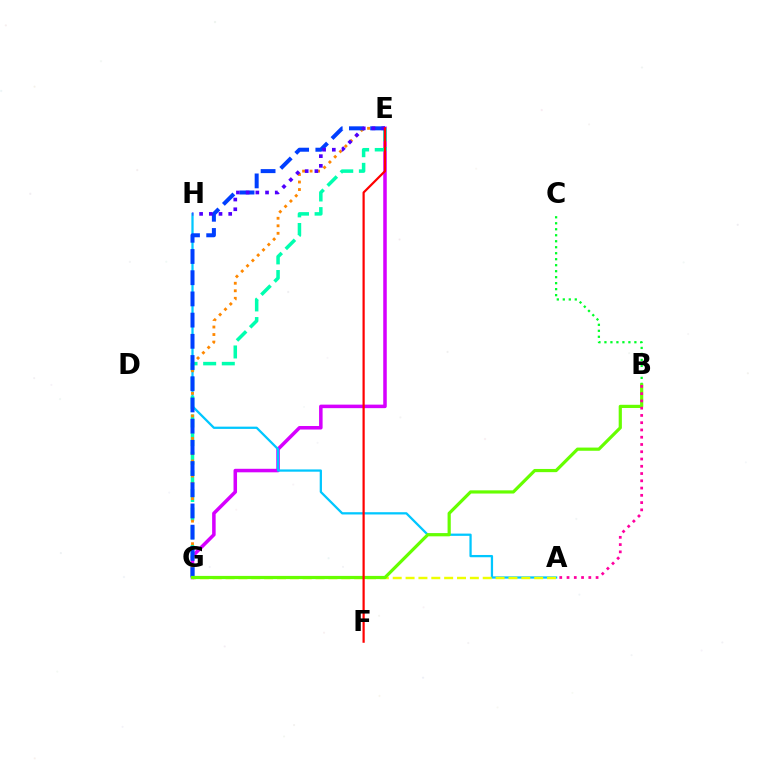{('E', 'G'): [{'color': '#d600ff', 'line_style': 'solid', 'thickness': 2.54}, {'color': '#00ffaf', 'line_style': 'dashed', 'thickness': 2.53}, {'color': '#ff8800', 'line_style': 'dotted', 'thickness': 2.04}, {'color': '#003fff', 'line_style': 'dashed', 'thickness': 2.88}], ('A', 'H'): [{'color': '#00c7ff', 'line_style': 'solid', 'thickness': 1.63}], ('B', 'C'): [{'color': '#00ff27', 'line_style': 'dotted', 'thickness': 1.63}], ('A', 'G'): [{'color': '#eeff00', 'line_style': 'dashed', 'thickness': 1.75}], ('E', 'H'): [{'color': '#4f00ff', 'line_style': 'dotted', 'thickness': 2.64}], ('B', 'G'): [{'color': '#66ff00', 'line_style': 'solid', 'thickness': 2.3}], ('A', 'B'): [{'color': '#ff00a0', 'line_style': 'dotted', 'thickness': 1.97}], ('E', 'F'): [{'color': '#ff0000', 'line_style': 'solid', 'thickness': 1.59}]}